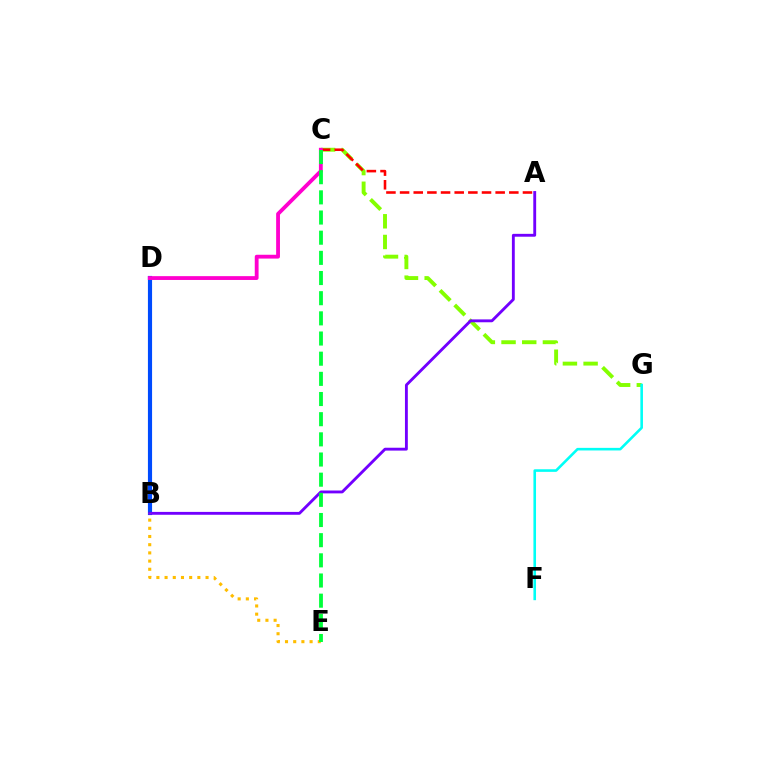{('C', 'G'): [{'color': '#84ff00', 'line_style': 'dashed', 'thickness': 2.81}], ('F', 'G'): [{'color': '#00fff6', 'line_style': 'solid', 'thickness': 1.87}], ('B', 'D'): [{'color': '#004bff', 'line_style': 'solid', 'thickness': 2.99}], ('A', 'B'): [{'color': '#7200ff', 'line_style': 'solid', 'thickness': 2.06}], ('A', 'C'): [{'color': '#ff0000', 'line_style': 'dashed', 'thickness': 1.85}], ('B', 'E'): [{'color': '#ffbd00', 'line_style': 'dotted', 'thickness': 2.23}], ('C', 'D'): [{'color': '#ff00cf', 'line_style': 'solid', 'thickness': 2.75}], ('C', 'E'): [{'color': '#00ff39', 'line_style': 'dashed', 'thickness': 2.74}]}